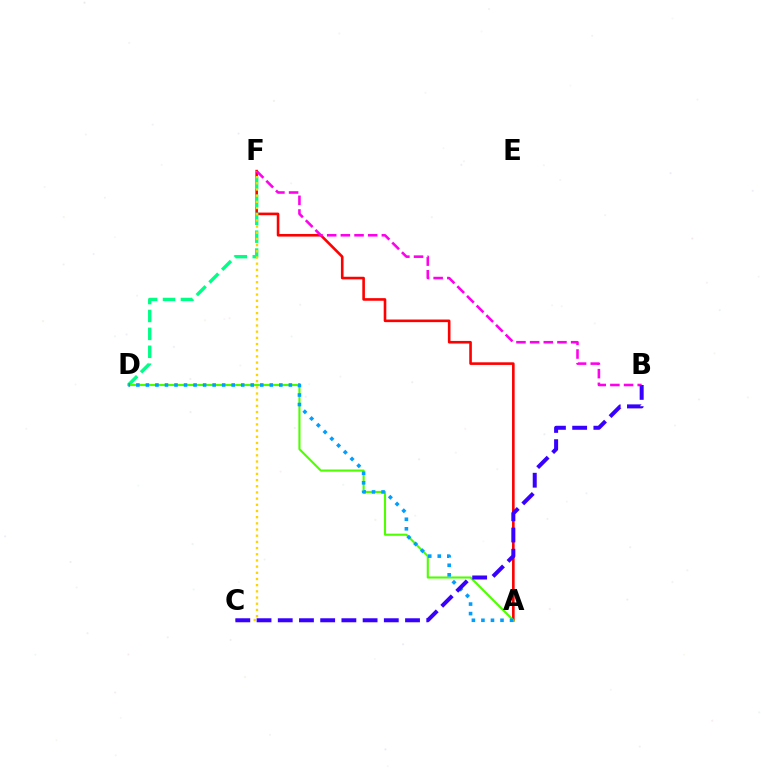{('A', 'F'): [{'color': '#ff0000', 'line_style': 'solid', 'thickness': 1.88}], ('D', 'F'): [{'color': '#00ff86', 'line_style': 'dashed', 'thickness': 2.43}], ('C', 'F'): [{'color': '#ffd500', 'line_style': 'dotted', 'thickness': 1.68}], ('B', 'F'): [{'color': '#ff00ed', 'line_style': 'dashed', 'thickness': 1.86}], ('A', 'D'): [{'color': '#4fff00', 'line_style': 'solid', 'thickness': 1.52}, {'color': '#009eff', 'line_style': 'dotted', 'thickness': 2.59}], ('B', 'C'): [{'color': '#3700ff', 'line_style': 'dashed', 'thickness': 2.88}]}